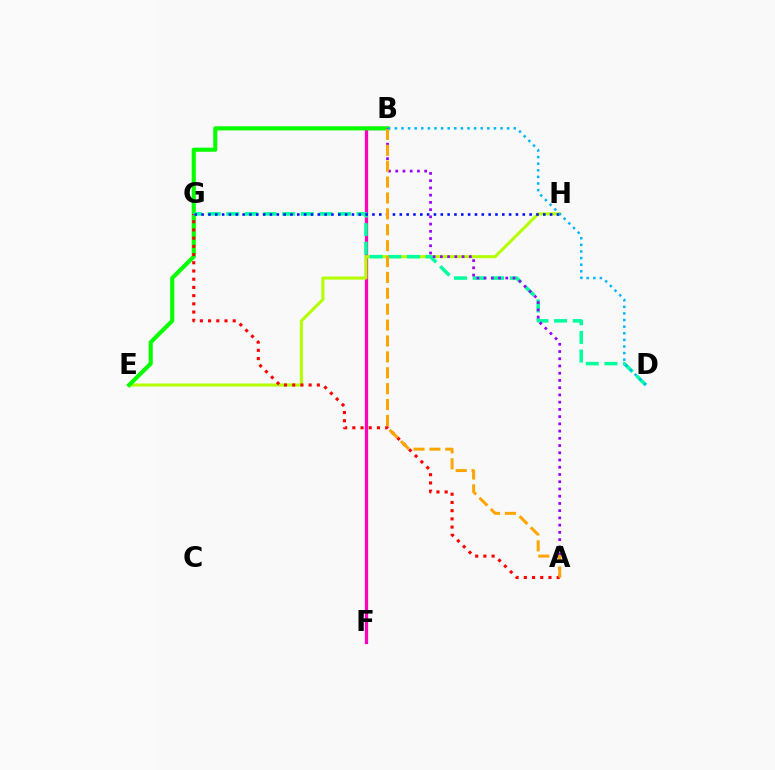{('B', 'F'): [{'color': '#ff00bd', 'line_style': 'solid', 'thickness': 2.35}], ('E', 'H'): [{'color': '#b3ff00', 'line_style': 'solid', 'thickness': 2.19}], ('B', 'E'): [{'color': '#08ff00', 'line_style': 'solid', 'thickness': 2.97}], ('A', 'G'): [{'color': '#ff0000', 'line_style': 'dotted', 'thickness': 2.23}], ('D', 'G'): [{'color': '#00ff9d', 'line_style': 'dashed', 'thickness': 2.53}], ('G', 'H'): [{'color': '#0010ff', 'line_style': 'dotted', 'thickness': 1.86}], ('A', 'B'): [{'color': '#9b00ff', 'line_style': 'dotted', 'thickness': 1.97}, {'color': '#ffa500', 'line_style': 'dashed', 'thickness': 2.16}], ('B', 'D'): [{'color': '#00b5ff', 'line_style': 'dotted', 'thickness': 1.79}]}